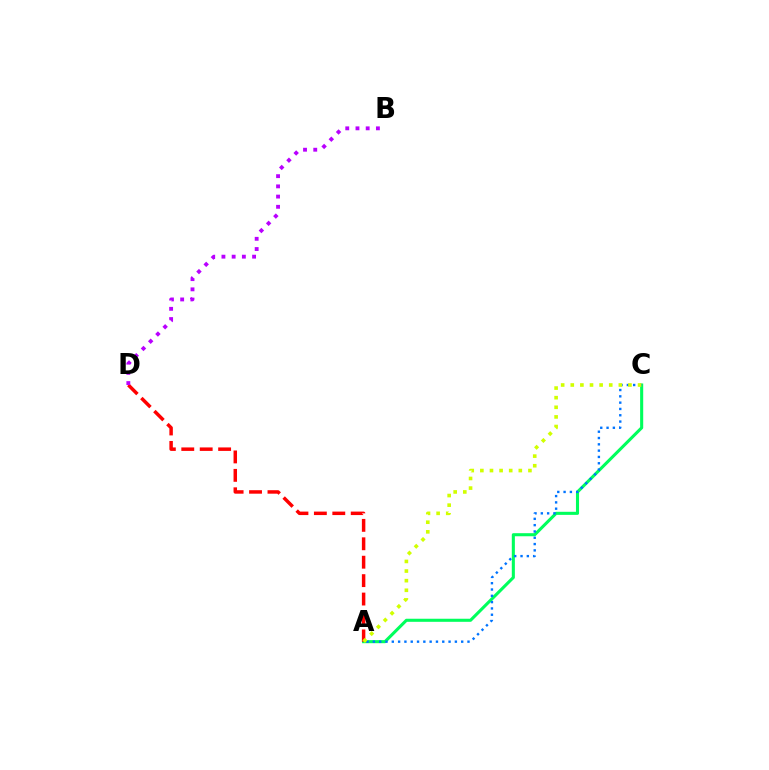{('A', 'C'): [{'color': '#00ff5c', 'line_style': 'solid', 'thickness': 2.21}, {'color': '#0074ff', 'line_style': 'dotted', 'thickness': 1.71}, {'color': '#d1ff00', 'line_style': 'dotted', 'thickness': 2.61}], ('A', 'D'): [{'color': '#ff0000', 'line_style': 'dashed', 'thickness': 2.5}], ('B', 'D'): [{'color': '#b900ff', 'line_style': 'dotted', 'thickness': 2.78}]}